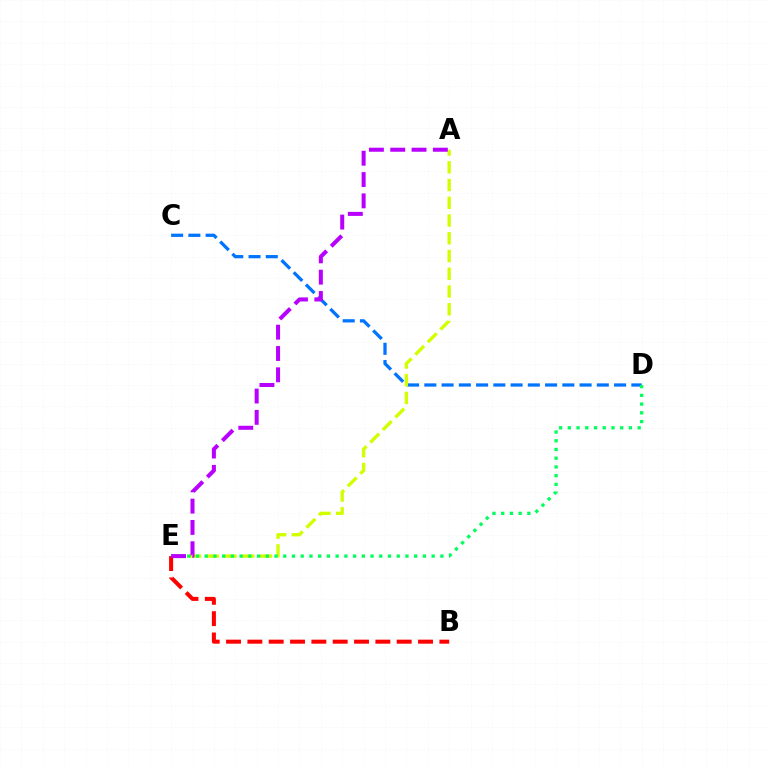{('C', 'D'): [{'color': '#0074ff', 'line_style': 'dashed', 'thickness': 2.34}], ('A', 'E'): [{'color': '#d1ff00', 'line_style': 'dashed', 'thickness': 2.41}, {'color': '#b900ff', 'line_style': 'dashed', 'thickness': 2.9}], ('D', 'E'): [{'color': '#00ff5c', 'line_style': 'dotted', 'thickness': 2.37}], ('B', 'E'): [{'color': '#ff0000', 'line_style': 'dashed', 'thickness': 2.9}]}